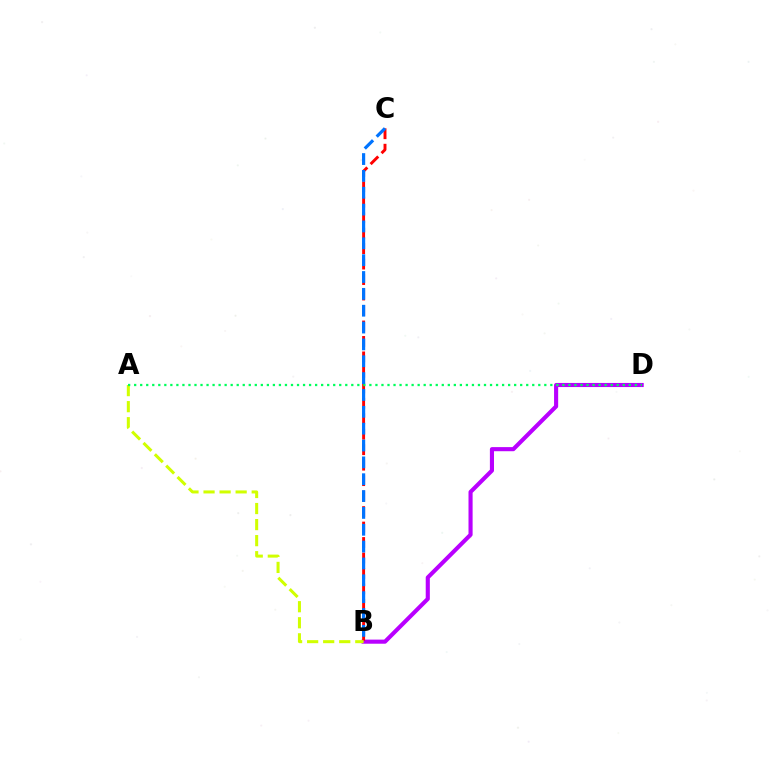{('B', 'D'): [{'color': '#b900ff', 'line_style': 'solid', 'thickness': 2.96}], ('B', 'C'): [{'color': '#ff0000', 'line_style': 'dashed', 'thickness': 2.1}, {'color': '#0074ff', 'line_style': 'dashed', 'thickness': 2.29}], ('A', 'B'): [{'color': '#d1ff00', 'line_style': 'dashed', 'thickness': 2.18}], ('A', 'D'): [{'color': '#00ff5c', 'line_style': 'dotted', 'thickness': 1.64}]}